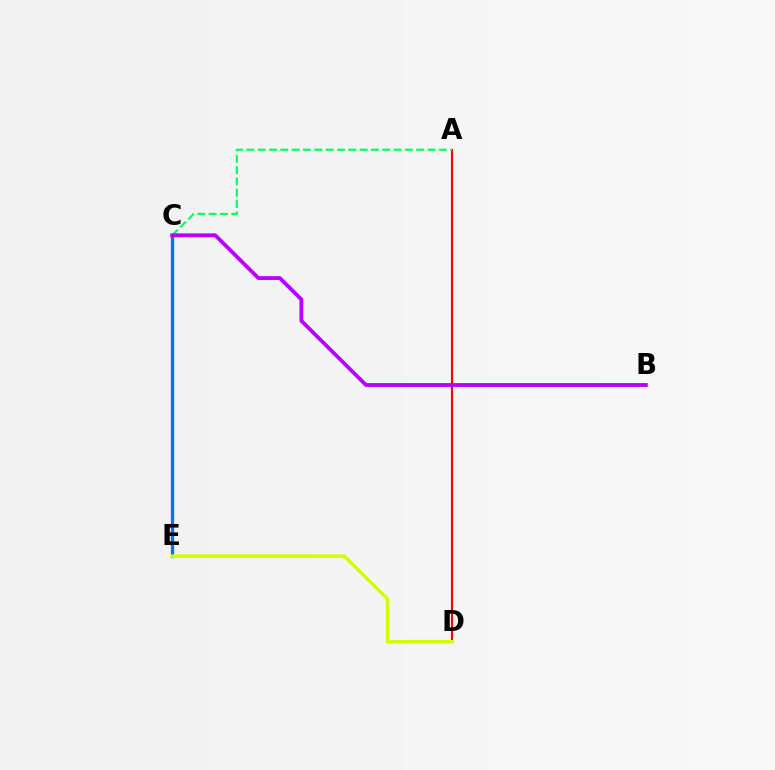{('A', 'D'): [{'color': '#ff0000', 'line_style': 'solid', 'thickness': 1.53}], ('A', 'C'): [{'color': '#00ff5c', 'line_style': 'dashed', 'thickness': 1.54}], ('C', 'E'): [{'color': '#0074ff', 'line_style': 'solid', 'thickness': 2.37}], ('D', 'E'): [{'color': '#d1ff00', 'line_style': 'solid', 'thickness': 2.5}], ('B', 'C'): [{'color': '#b900ff', 'line_style': 'solid', 'thickness': 2.76}]}